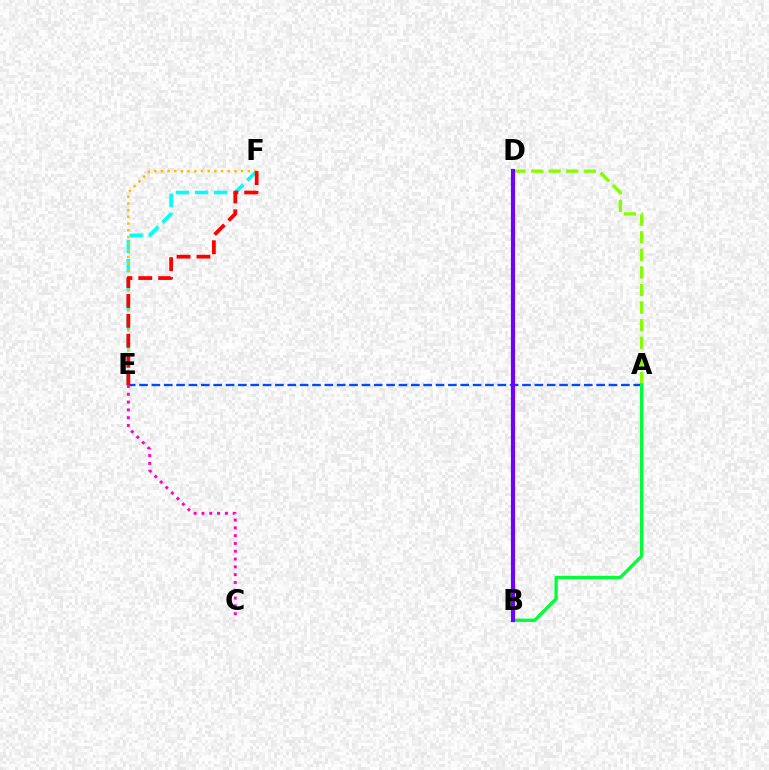{('E', 'F'): [{'color': '#00fff6', 'line_style': 'dashed', 'thickness': 2.6}, {'color': '#ffbd00', 'line_style': 'dotted', 'thickness': 1.81}, {'color': '#ff0000', 'line_style': 'dashed', 'thickness': 2.7}], ('A', 'D'): [{'color': '#84ff00', 'line_style': 'dashed', 'thickness': 2.39}], ('A', 'E'): [{'color': '#004bff', 'line_style': 'dashed', 'thickness': 1.68}], ('C', 'E'): [{'color': '#ff00cf', 'line_style': 'dotted', 'thickness': 2.12}], ('A', 'B'): [{'color': '#00ff39', 'line_style': 'solid', 'thickness': 2.4}], ('B', 'D'): [{'color': '#7200ff', 'line_style': 'solid', 'thickness': 2.98}]}